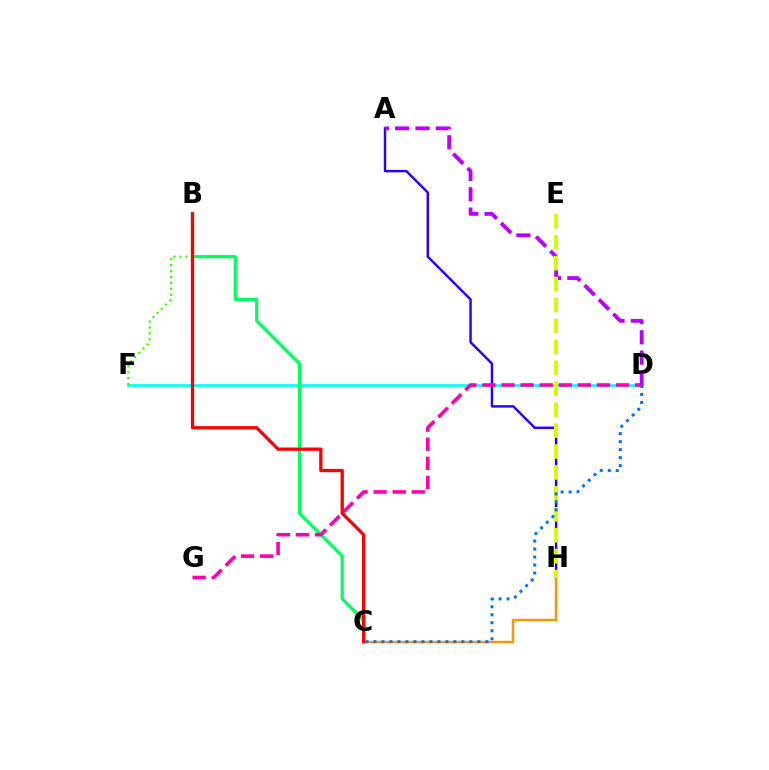{('D', 'F'): [{'color': '#00fff6', 'line_style': 'solid', 'thickness': 1.92}], ('A', 'H'): [{'color': '#2500ff', 'line_style': 'solid', 'thickness': 1.75}], ('B', 'C'): [{'color': '#00ff5c', 'line_style': 'solid', 'thickness': 2.28}, {'color': '#ff0000', 'line_style': 'solid', 'thickness': 2.38}], ('C', 'H'): [{'color': '#ff9400', 'line_style': 'solid', 'thickness': 1.78}], ('B', 'F'): [{'color': '#3dff00', 'line_style': 'dotted', 'thickness': 1.61}], ('A', 'D'): [{'color': '#b900ff', 'line_style': 'dashed', 'thickness': 2.76}], ('E', 'H'): [{'color': '#d1ff00', 'line_style': 'dashed', 'thickness': 2.84}], ('D', 'G'): [{'color': '#ff00ac', 'line_style': 'dashed', 'thickness': 2.59}], ('C', 'D'): [{'color': '#0074ff', 'line_style': 'dotted', 'thickness': 2.17}]}